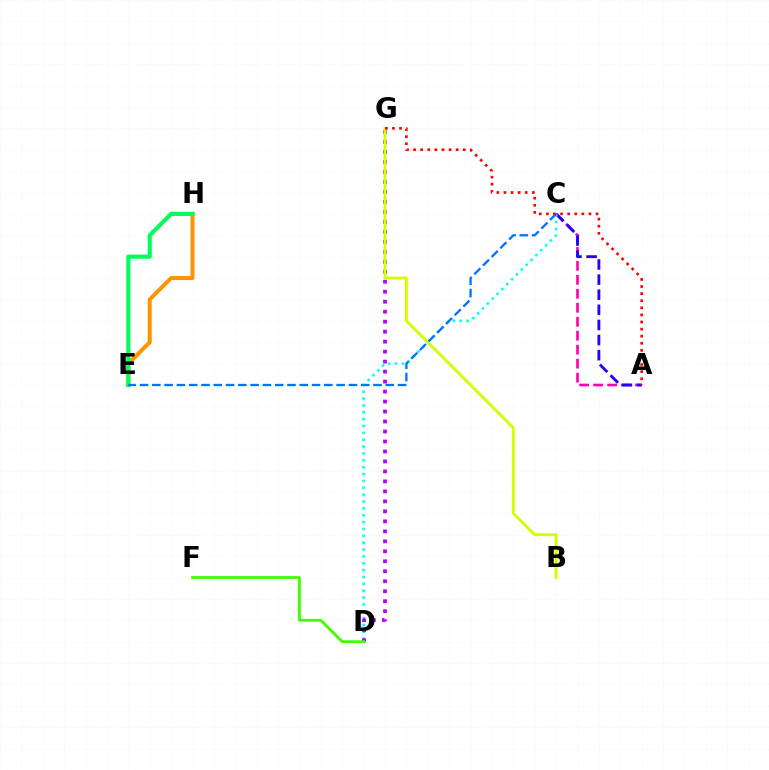{('A', 'C'): [{'color': '#ff00ac', 'line_style': 'dashed', 'thickness': 1.9}, {'color': '#2500ff', 'line_style': 'dashed', 'thickness': 2.05}], ('E', 'H'): [{'color': '#ff9400', 'line_style': 'solid', 'thickness': 2.87}, {'color': '#00ff5c', 'line_style': 'solid', 'thickness': 3.0}], ('C', 'D'): [{'color': '#00fff6', 'line_style': 'dotted', 'thickness': 1.86}], ('D', 'G'): [{'color': '#b900ff', 'line_style': 'dotted', 'thickness': 2.71}], ('D', 'F'): [{'color': '#3dff00', 'line_style': 'solid', 'thickness': 2.0}], ('B', 'G'): [{'color': '#d1ff00', 'line_style': 'solid', 'thickness': 2.09}], ('C', 'E'): [{'color': '#0074ff', 'line_style': 'dashed', 'thickness': 1.67}], ('A', 'G'): [{'color': '#ff0000', 'line_style': 'dotted', 'thickness': 1.93}]}